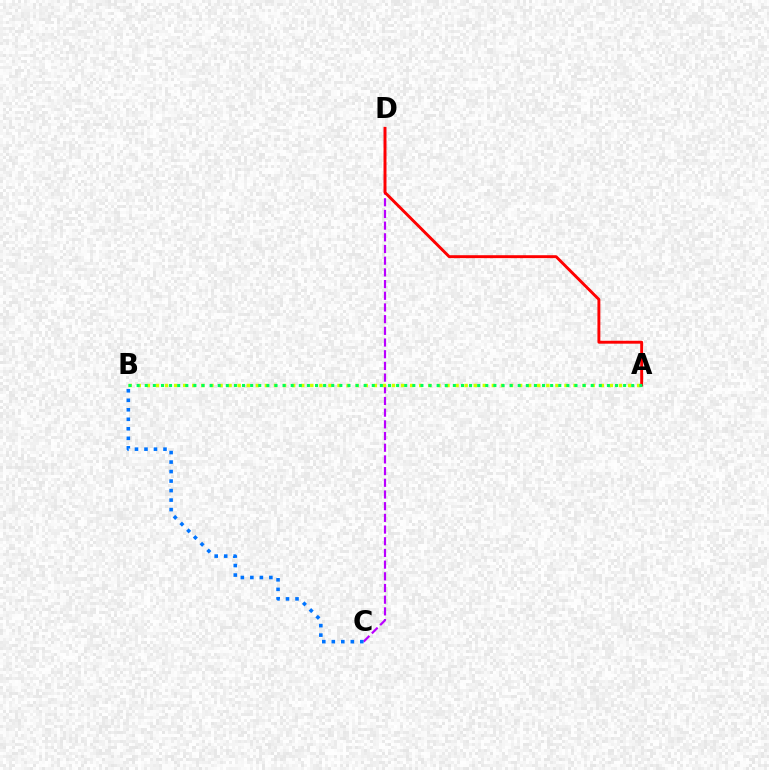{('C', 'D'): [{'color': '#b900ff', 'line_style': 'dashed', 'thickness': 1.59}], ('A', 'D'): [{'color': '#ff0000', 'line_style': 'solid', 'thickness': 2.1}], ('A', 'B'): [{'color': '#d1ff00', 'line_style': 'dotted', 'thickness': 2.47}, {'color': '#00ff5c', 'line_style': 'dotted', 'thickness': 2.2}], ('B', 'C'): [{'color': '#0074ff', 'line_style': 'dotted', 'thickness': 2.58}]}